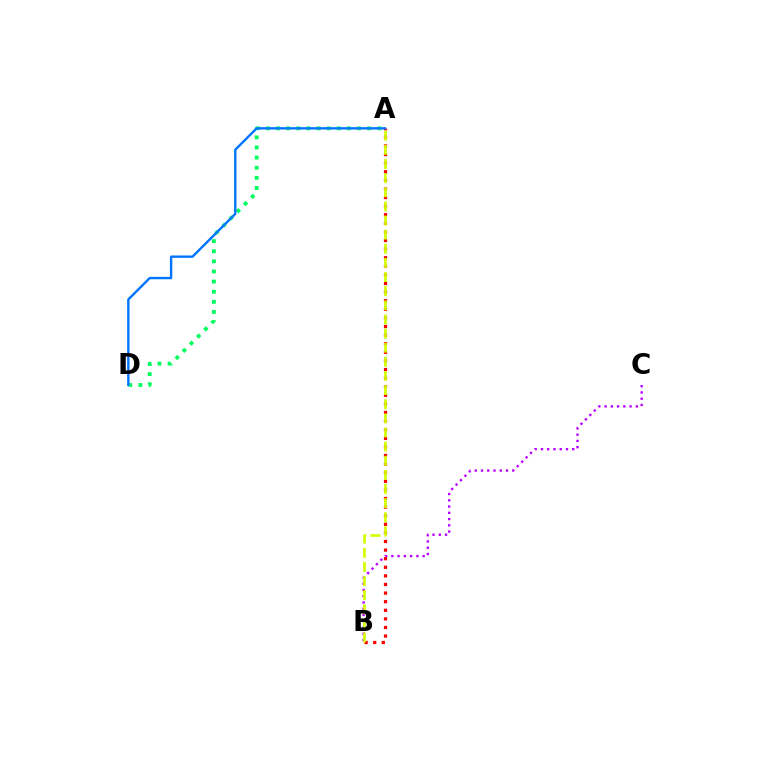{('A', 'D'): [{'color': '#00ff5c', 'line_style': 'dotted', 'thickness': 2.75}, {'color': '#0074ff', 'line_style': 'solid', 'thickness': 1.71}], ('B', 'C'): [{'color': '#b900ff', 'line_style': 'dotted', 'thickness': 1.7}], ('A', 'B'): [{'color': '#ff0000', 'line_style': 'dotted', 'thickness': 2.34}, {'color': '#d1ff00', 'line_style': 'dashed', 'thickness': 1.92}]}